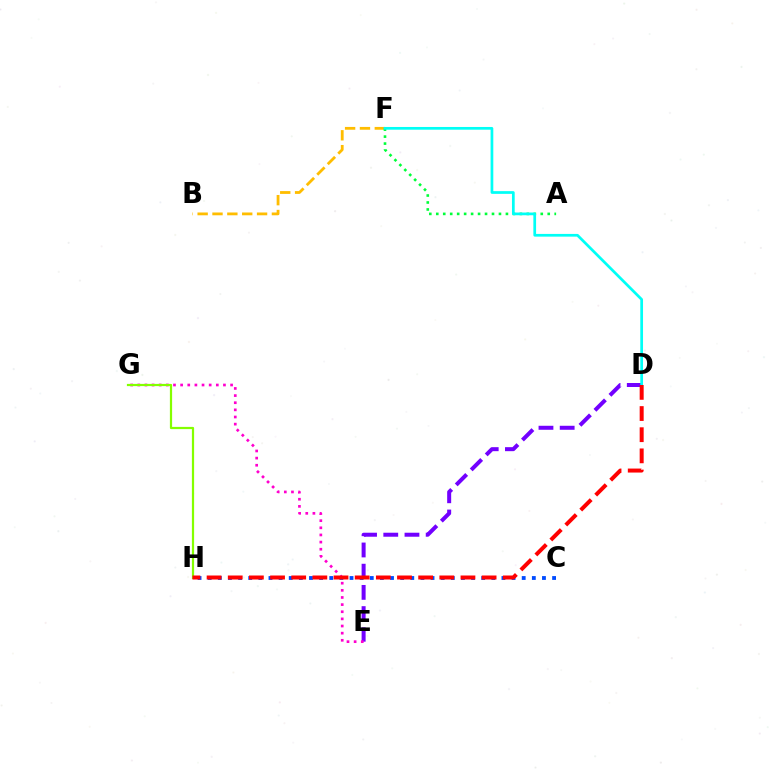{('B', 'F'): [{'color': '#ffbd00', 'line_style': 'dashed', 'thickness': 2.02}], ('C', 'H'): [{'color': '#004bff', 'line_style': 'dotted', 'thickness': 2.75}], ('A', 'F'): [{'color': '#00ff39', 'line_style': 'dotted', 'thickness': 1.89}], ('D', 'E'): [{'color': '#7200ff', 'line_style': 'dashed', 'thickness': 2.88}], ('E', 'G'): [{'color': '#ff00cf', 'line_style': 'dotted', 'thickness': 1.94}], ('G', 'H'): [{'color': '#84ff00', 'line_style': 'solid', 'thickness': 1.6}], ('D', 'F'): [{'color': '#00fff6', 'line_style': 'solid', 'thickness': 1.96}], ('D', 'H'): [{'color': '#ff0000', 'line_style': 'dashed', 'thickness': 2.87}]}